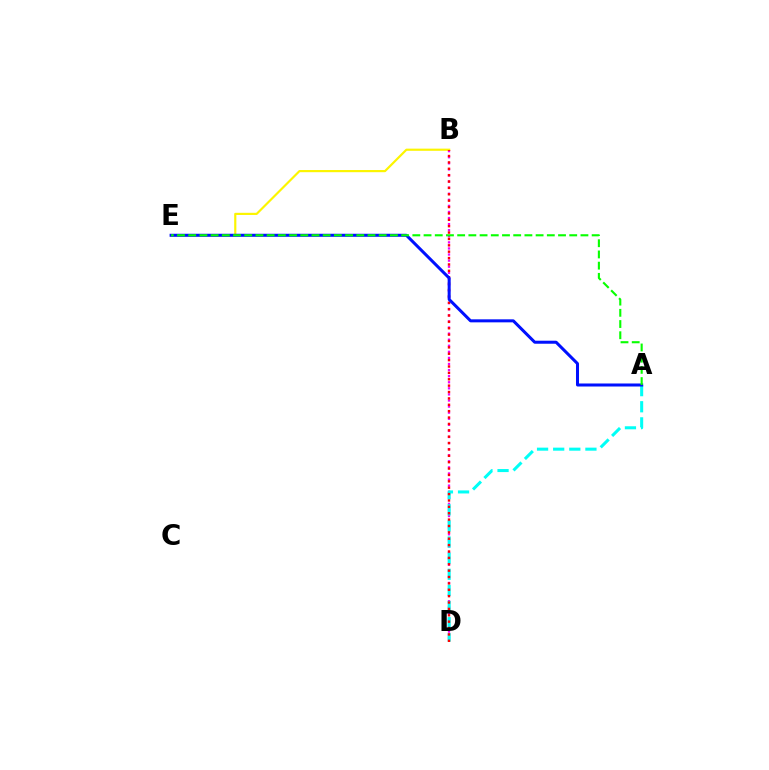{('B', 'D'): [{'color': '#ee00ff', 'line_style': 'dotted', 'thickness': 1.65}, {'color': '#ff0000', 'line_style': 'dotted', 'thickness': 1.73}], ('B', 'E'): [{'color': '#fcf500', 'line_style': 'solid', 'thickness': 1.56}], ('A', 'D'): [{'color': '#00fff6', 'line_style': 'dashed', 'thickness': 2.19}], ('A', 'E'): [{'color': '#0010ff', 'line_style': 'solid', 'thickness': 2.18}, {'color': '#08ff00', 'line_style': 'dashed', 'thickness': 1.52}]}